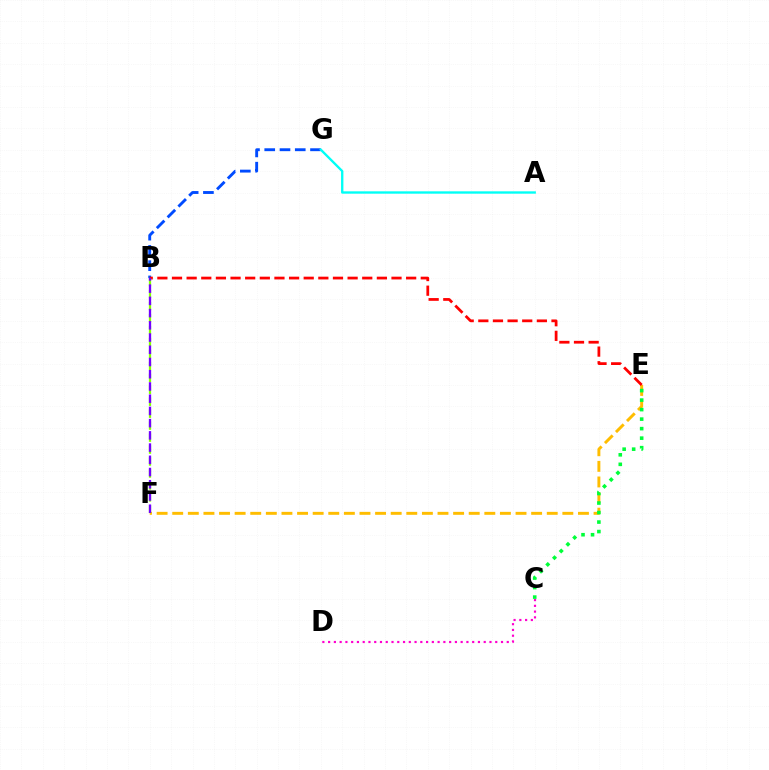{('E', 'F'): [{'color': '#ffbd00', 'line_style': 'dashed', 'thickness': 2.12}], ('B', 'G'): [{'color': '#004bff', 'line_style': 'dashed', 'thickness': 2.07}], ('C', 'E'): [{'color': '#00ff39', 'line_style': 'dotted', 'thickness': 2.58}], ('B', 'E'): [{'color': '#ff0000', 'line_style': 'dashed', 'thickness': 1.99}], ('B', 'F'): [{'color': '#84ff00', 'line_style': 'dashed', 'thickness': 1.62}, {'color': '#7200ff', 'line_style': 'dashed', 'thickness': 1.66}], ('A', 'G'): [{'color': '#00fff6', 'line_style': 'solid', 'thickness': 1.69}], ('C', 'D'): [{'color': '#ff00cf', 'line_style': 'dotted', 'thickness': 1.57}]}